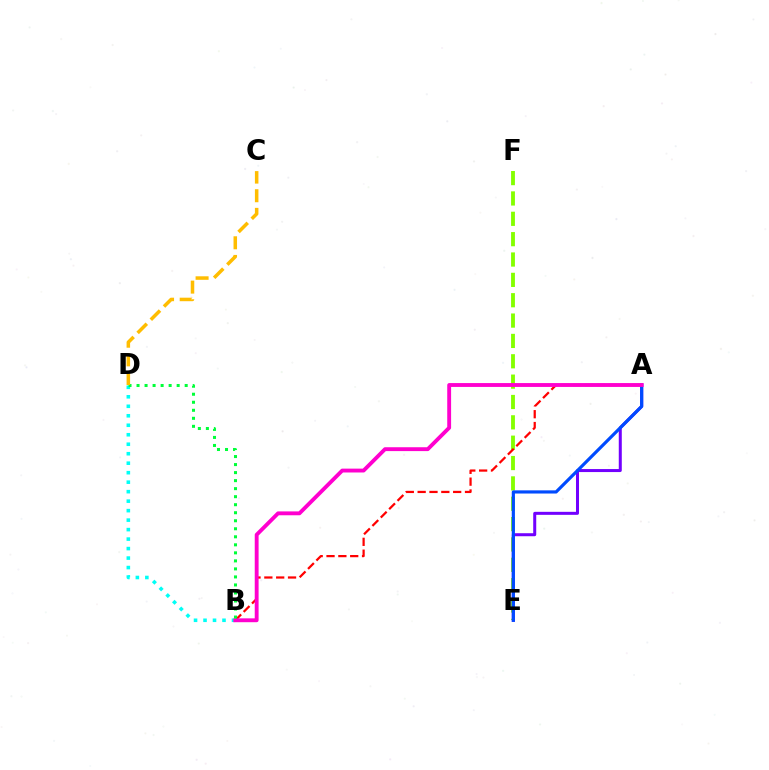{('E', 'F'): [{'color': '#84ff00', 'line_style': 'dashed', 'thickness': 2.76}], ('A', 'B'): [{'color': '#ff0000', 'line_style': 'dashed', 'thickness': 1.61}, {'color': '#ff00cf', 'line_style': 'solid', 'thickness': 2.78}], ('A', 'E'): [{'color': '#7200ff', 'line_style': 'solid', 'thickness': 2.17}, {'color': '#004bff', 'line_style': 'solid', 'thickness': 2.29}], ('B', 'D'): [{'color': '#00fff6', 'line_style': 'dotted', 'thickness': 2.58}, {'color': '#00ff39', 'line_style': 'dotted', 'thickness': 2.18}], ('C', 'D'): [{'color': '#ffbd00', 'line_style': 'dashed', 'thickness': 2.53}]}